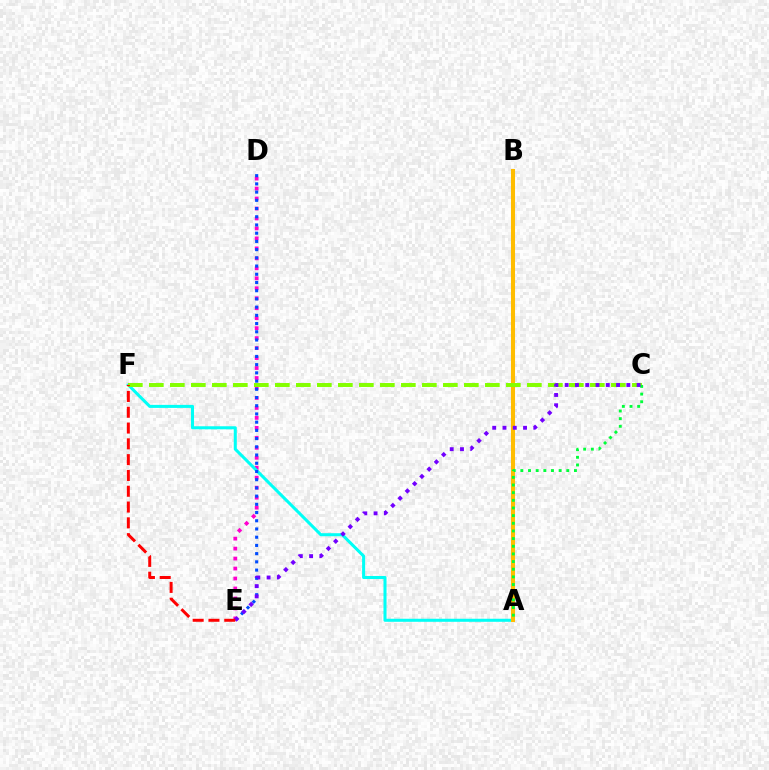{('D', 'E'): [{'color': '#ff00cf', 'line_style': 'dotted', 'thickness': 2.71}, {'color': '#004bff', 'line_style': 'dotted', 'thickness': 2.23}], ('A', 'F'): [{'color': '#00fff6', 'line_style': 'solid', 'thickness': 2.19}], ('A', 'B'): [{'color': '#ffbd00', 'line_style': 'solid', 'thickness': 2.92}], ('C', 'F'): [{'color': '#84ff00', 'line_style': 'dashed', 'thickness': 2.85}], ('A', 'C'): [{'color': '#00ff39', 'line_style': 'dotted', 'thickness': 2.08}], ('C', 'E'): [{'color': '#7200ff', 'line_style': 'dotted', 'thickness': 2.79}], ('E', 'F'): [{'color': '#ff0000', 'line_style': 'dashed', 'thickness': 2.15}]}